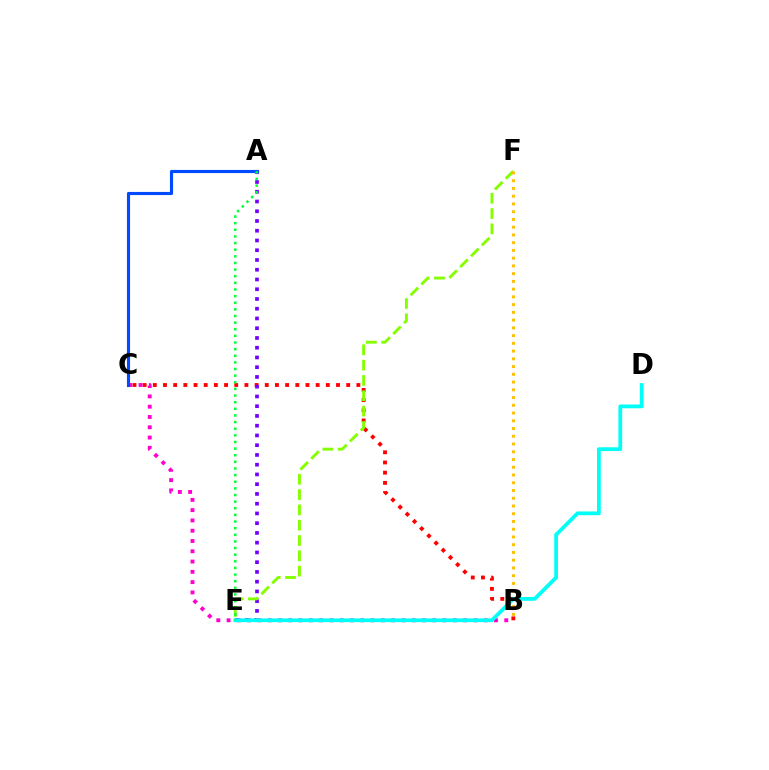{('B', 'C'): [{'color': '#ff0000', 'line_style': 'dotted', 'thickness': 2.77}, {'color': '#ff00cf', 'line_style': 'dotted', 'thickness': 2.79}], ('A', 'E'): [{'color': '#7200ff', 'line_style': 'dotted', 'thickness': 2.65}, {'color': '#00ff39', 'line_style': 'dotted', 'thickness': 1.8}], ('E', 'F'): [{'color': '#84ff00', 'line_style': 'dashed', 'thickness': 2.08}], ('B', 'F'): [{'color': '#ffbd00', 'line_style': 'dotted', 'thickness': 2.1}], ('A', 'C'): [{'color': '#004bff', 'line_style': 'solid', 'thickness': 2.25}], ('D', 'E'): [{'color': '#00fff6', 'line_style': 'solid', 'thickness': 2.71}]}